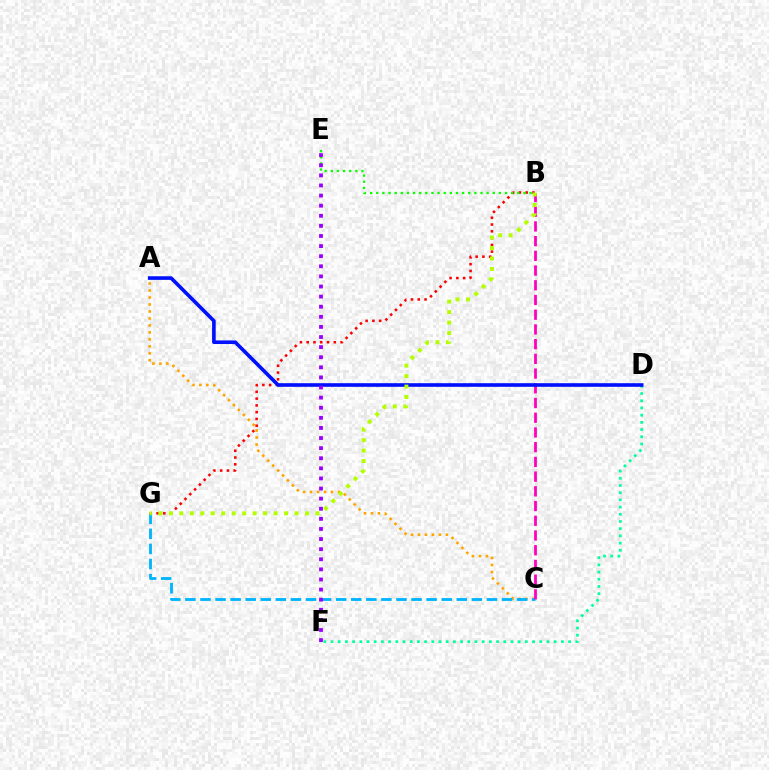{('A', 'C'): [{'color': '#ffa500', 'line_style': 'dotted', 'thickness': 1.9}], ('C', 'G'): [{'color': '#00b5ff', 'line_style': 'dashed', 'thickness': 2.05}], ('D', 'F'): [{'color': '#00ff9d', 'line_style': 'dotted', 'thickness': 1.96}], ('B', 'G'): [{'color': '#ff0000', 'line_style': 'dotted', 'thickness': 1.84}, {'color': '#b3ff00', 'line_style': 'dotted', 'thickness': 2.85}], ('B', 'C'): [{'color': '#ff00bd', 'line_style': 'dashed', 'thickness': 2.0}], ('A', 'D'): [{'color': '#0010ff', 'line_style': 'solid', 'thickness': 2.61}], ('B', 'E'): [{'color': '#08ff00', 'line_style': 'dotted', 'thickness': 1.67}], ('E', 'F'): [{'color': '#9b00ff', 'line_style': 'dotted', 'thickness': 2.74}]}